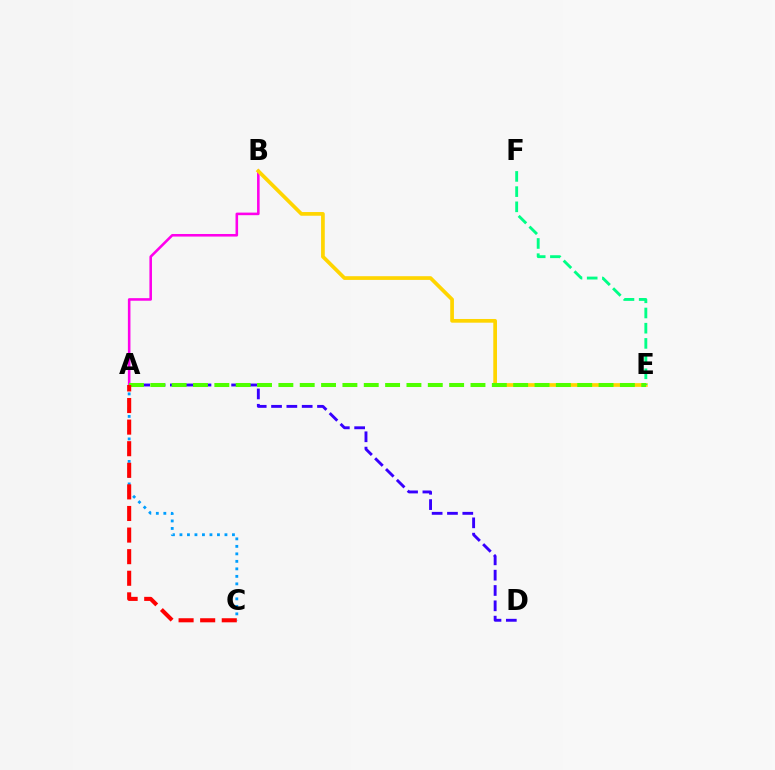{('A', 'B'): [{'color': '#ff00ed', 'line_style': 'solid', 'thickness': 1.85}], ('B', 'E'): [{'color': '#ffd500', 'line_style': 'solid', 'thickness': 2.67}], ('E', 'F'): [{'color': '#00ff86', 'line_style': 'dashed', 'thickness': 2.07}], ('A', 'D'): [{'color': '#3700ff', 'line_style': 'dashed', 'thickness': 2.08}], ('A', 'E'): [{'color': '#4fff00', 'line_style': 'dashed', 'thickness': 2.9}], ('A', 'C'): [{'color': '#009eff', 'line_style': 'dotted', 'thickness': 2.04}, {'color': '#ff0000', 'line_style': 'dashed', 'thickness': 2.93}]}